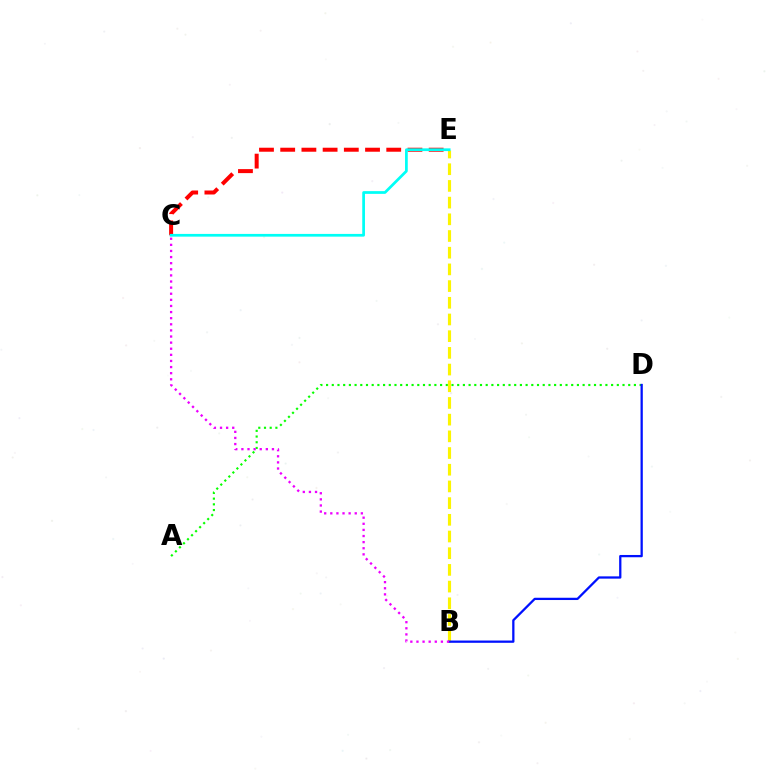{('A', 'D'): [{'color': '#08ff00', 'line_style': 'dotted', 'thickness': 1.55}], ('C', 'E'): [{'color': '#ff0000', 'line_style': 'dashed', 'thickness': 2.88}, {'color': '#00fff6', 'line_style': 'solid', 'thickness': 1.97}], ('B', 'E'): [{'color': '#fcf500', 'line_style': 'dashed', 'thickness': 2.27}], ('B', 'D'): [{'color': '#0010ff', 'line_style': 'solid', 'thickness': 1.64}], ('B', 'C'): [{'color': '#ee00ff', 'line_style': 'dotted', 'thickness': 1.66}]}